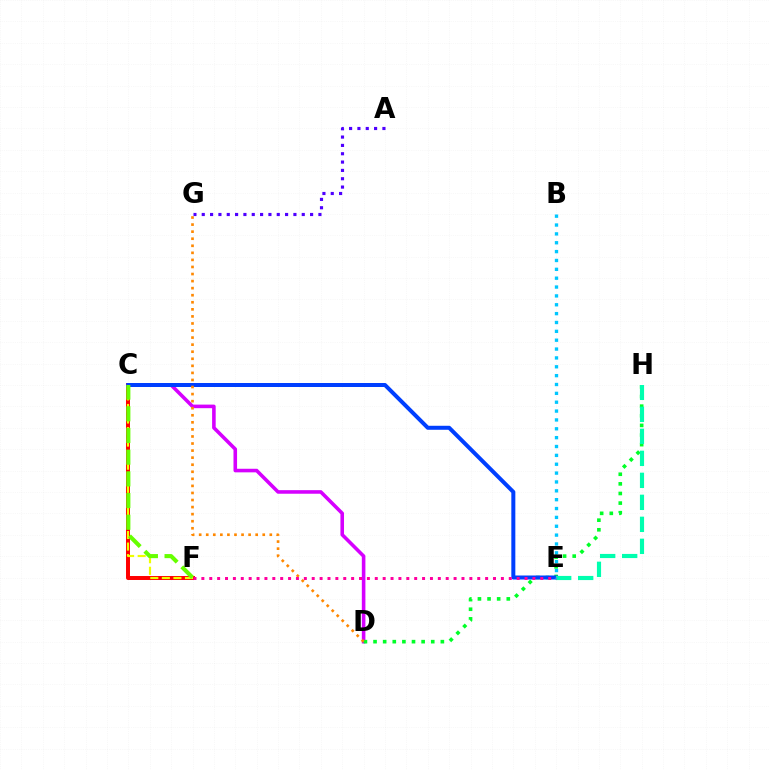{('C', 'F'): [{'color': '#ff0000', 'line_style': 'solid', 'thickness': 2.86}, {'color': '#eeff00', 'line_style': 'dashed', 'thickness': 1.57}, {'color': '#66ff00', 'line_style': 'dashed', 'thickness': 2.95}], ('C', 'D'): [{'color': '#d600ff', 'line_style': 'solid', 'thickness': 2.58}], ('A', 'G'): [{'color': '#4f00ff', 'line_style': 'dotted', 'thickness': 2.26}], ('D', 'H'): [{'color': '#00ff27', 'line_style': 'dotted', 'thickness': 2.61}], ('C', 'E'): [{'color': '#003fff', 'line_style': 'solid', 'thickness': 2.88}], ('D', 'G'): [{'color': '#ff8800', 'line_style': 'dotted', 'thickness': 1.92}], ('E', 'H'): [{'color': '#00ffaf', 'line_style': 'dashed', 'thickness': 2.99}], ('E', 'F'): [{'color': '#ff00a0', 'line_style': 'dotted', 'thickness': 2.14}], ('B', 'E'): [{'color': '#00c7ff', 'line_style': 'dotted', 'thickness': 2.41}]}